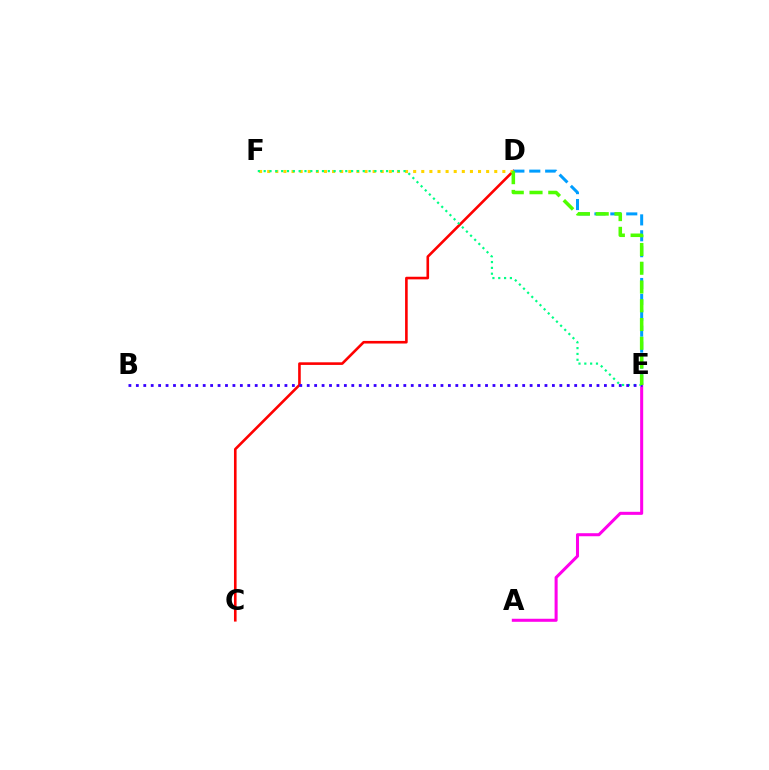{('C', 'D'): [{'color': '#ff0000', 'line_style': 'solid', 'thickness': 1.88}], ('D', 'E'): [{'color': '#009eff', 'line_style': 'dashed', 'thickness': 2.16}, {'color': '#4fff00', 'line_style': 'dashed', 'thickness': 2.55}], ('D', 'F'): [{'color': '#ffd500', 'line_style': 'dotted', 'thickness': 2.2}], ('A', 'E'): [{'color': '#ff00ed', 'line_style': 'solid', 'thickness': 2.19}], ('E', 'F'): [{'color': '#00ff86', 'line_style': 'dotted', 'thickness': 1.58}], ('B', 'E'): [{'color': '#3700ff', 'line_style': 'dotted', 'thickness': 2.02}]}